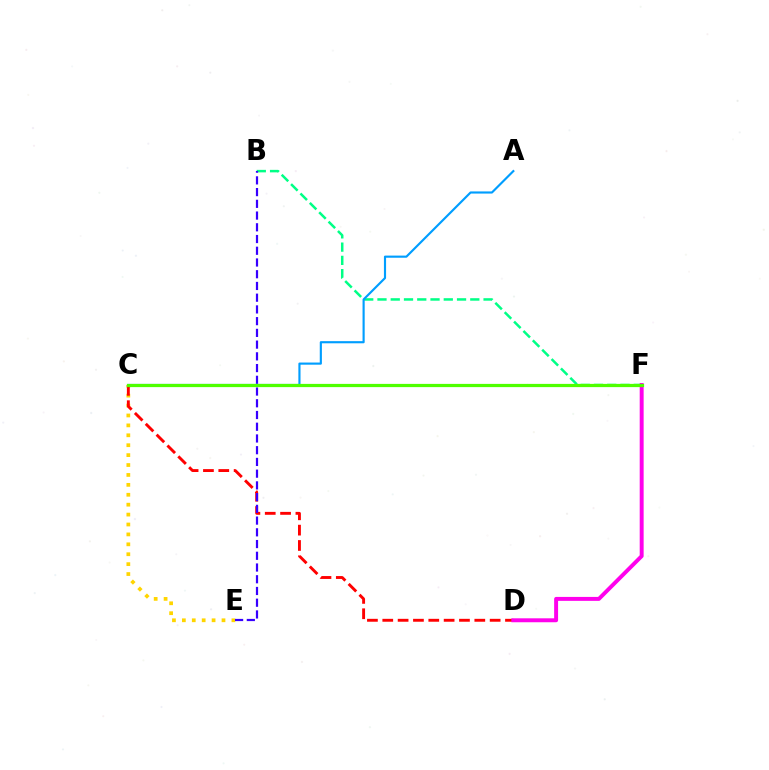{('B', 'F'): [{'color': '#00ff86', 'line_style': 'dashed', 'thickness': 1.8}], ('C', 'E'): [{'color': '#ffd500', 'line_style': 'dotted', 'thickness': 2.69}], ('C', 'D'): [{'color': '#ff0000', 'line_style': 'dashed', 'thickness': 2.08}], ('B', 'E'): [{'color': '#3700ff', 'line_style': 'dashed', 'thickness': 1.59}], ('D', 'F'): [{'color': '#ff00ed', 'line_style': 'solid', 'thickness': 2.84}], ('A', 'C'): [{'color': '#009eff', 'line_style': 'solid', 'thickness': 1.55}], ('C', 'F'): [{'color': '#4fff00', 'line_style': 'solid', 'thickness': 2.33}]}